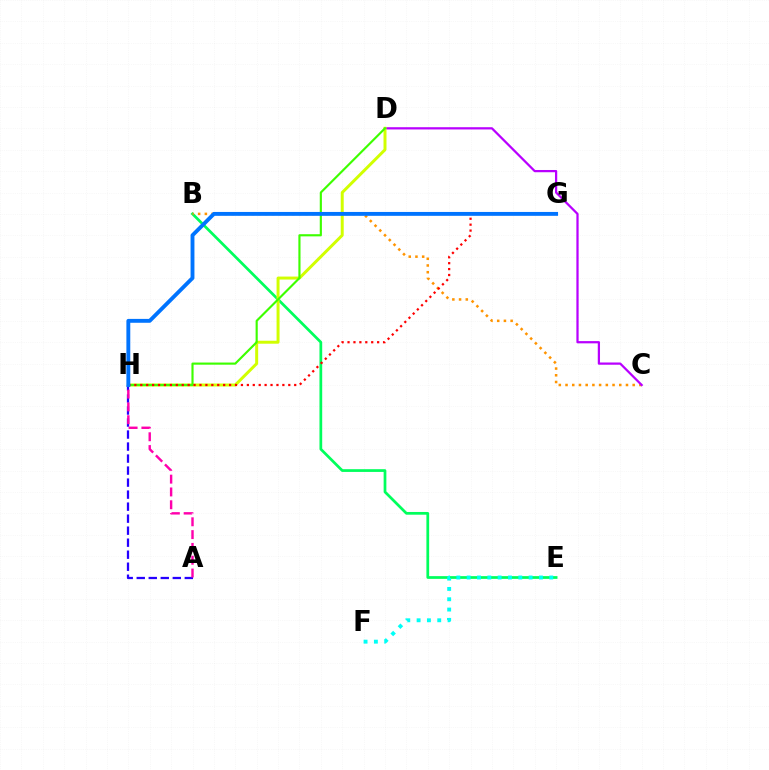{('B', 'E'): [{'color': '#00ff5c', 'line_style': 'solid', 'thickness': 1.97}], ('A', 'H'): [{'color': '#2500ff', 'line_style': 'dashed', 'thickness': 1.63}, {'color': '#ff00ac', 'line_style': 'dashed', 'thickness': 1.74}], ('B', 'C'): [{'color': '#ff9400', 'line_style': 'dotted', 'thickness': 1.82}], ('C', 'D'): [{'color': '#b900ff', 'line_style': 'solid', 'thickness': 1.61}], ('D', 'H'): [{'color': '#d1ff00', 'line_style': 'solid', 'thickness': 2.14}, {'color': '#3dff00', 'line_style': 'solid', 'thickness': 1.54}], ('E', 'F'): [{'color': '#00fff6', 'line_style': 'dotted', 'thickness': 2.8}], ('G', 'H'): [{'color': '#ff0000', 'line_style': 'dotted', 'thickness': 1.61}, {'color': '#0074ff', 'line_style': 'solid', 'thickness': 2.79}]}